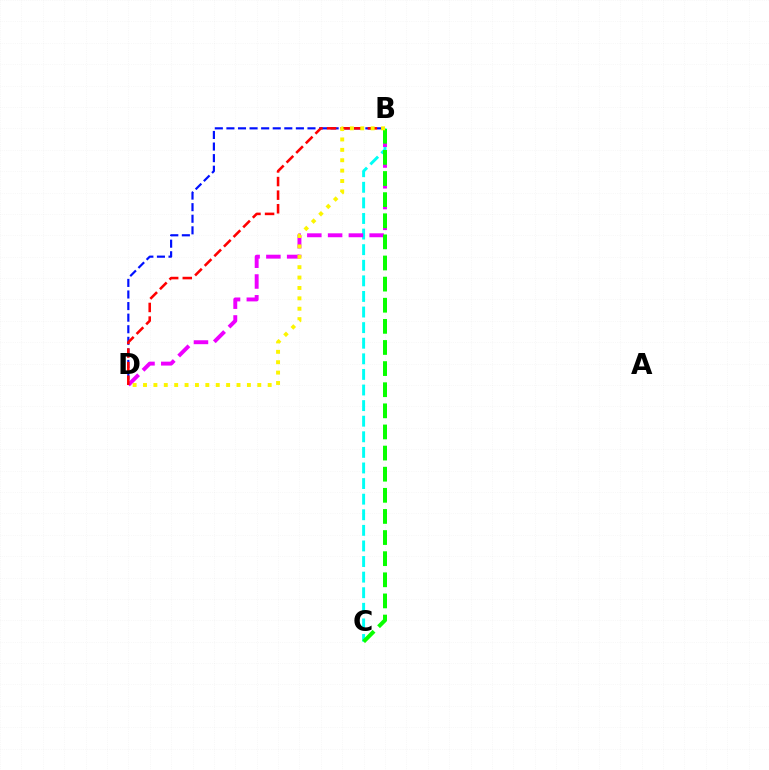{('B', 'D'): [{'color': '#0010ff', 'line_style': 'dashed', 'thickness': 1.57}, {'color': '#ee00ff', 'line_style': 'dashed', 'thickness': 2.82}, {'color': '#ff0000', 'line_style': 'dashed', 'thickness': 1.85}, {'color': '#fcf500', 'line_style': 'dotted', 'thickness': 2.82}], ('B', 'C'): [{'color': '#00fff6', 'line_style': 'dashed', 'thickness': 2.12}, {'color': '#08ff00', 'line_style': 'dashed', 'thickness': 2.87}]}